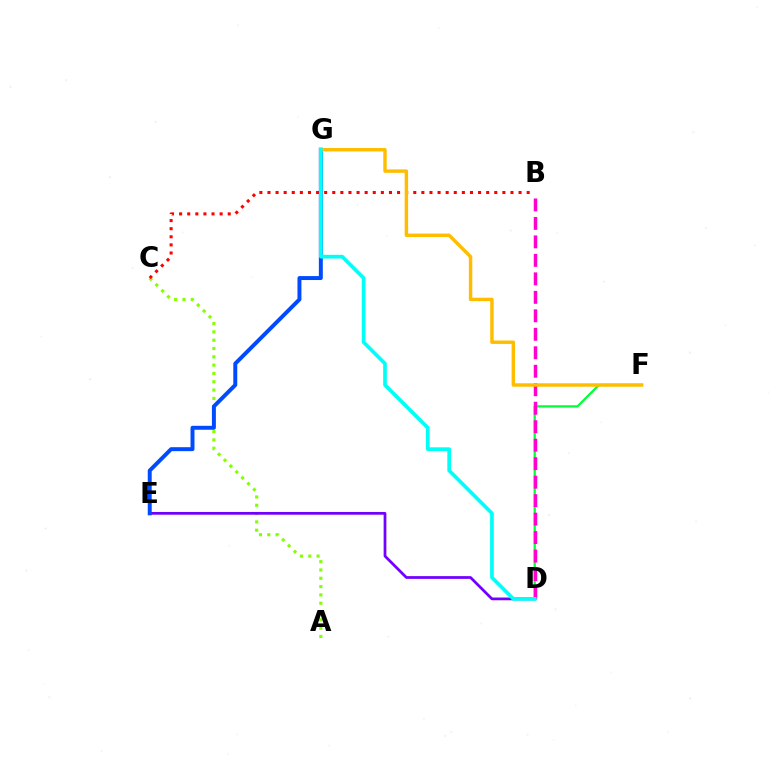{('D', 'F'): [{'color': '#00ff39', 'line_style': 'solid', 'thickness': 1.62}], ('A', 'C'): [{'color': '#84ff00', 'line_style': 'dotted', 'thickness': 2.26}], ('B', 'C'): [{'color': '#ff0000', 'line_style': 'dotted', 'thickness': 2.2}], ('D', 'E'): [{'color': '#7200ff', 'line_style': 'solid', 'thickness': 1.97}], ('B', 'D'): [{'color': '#ff00cf', 'line_style': 'dashed', 'thickness': 2.51}], ('E', 'G'): [{'color': '#004bff', 'line_style': 'solid', 'thickness': 2.85}], ('F', 'G'): [{'color': '#ffbd00', 'line_style': 'solid', 'thickness': 2.48}], ('D', 'G'): [{'color': '#00fff6', 'line_style': 'solid', 'thickness': 2.65}]}